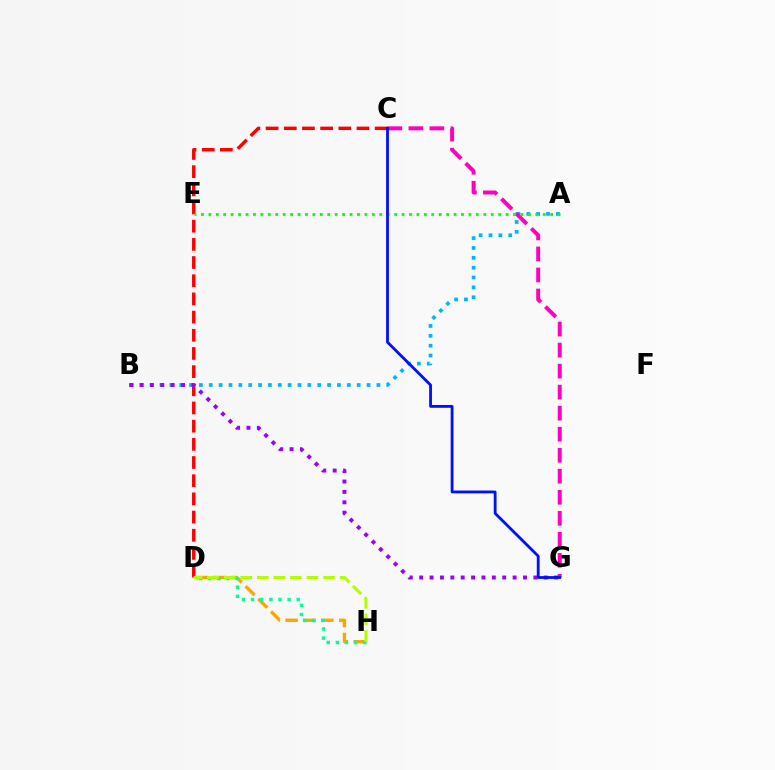{('C', 'D'): [{'color': '#ff0000', 'line_style': 'dashed', 'thickness': 2.47}], ('A', 'B'): [{'color': '#00b5ff', 'line_style': 'dotted', 'thickness': 2.68}], ('D', 'H'): [{'color': '#ffa500', 'line_style': 'dashed', 'thickness': 2.43}, {'color': '#00ff9d', 'line_style': 'dotted', 'thickness': 2.48}, {'color': '#b3ff00', 'line_style': 'dashed', 'thickness': 2.25}], ('C', 'G'): [{'color': '#ff00bd', 'line_style': 'dashed', 'thickness': 2.86}, {'color': '#0010ff', 'line_style': 'solid', 'thickness': 2.03}], ('A', 'E'): [{'color': '#08ff00', 'line_style': 'dotted', 'thickness': 2.02}], ('B', 'G'): [{'color': '#9b00ff', 'line_style': 'dotted', 'thickness': 2.82}]}